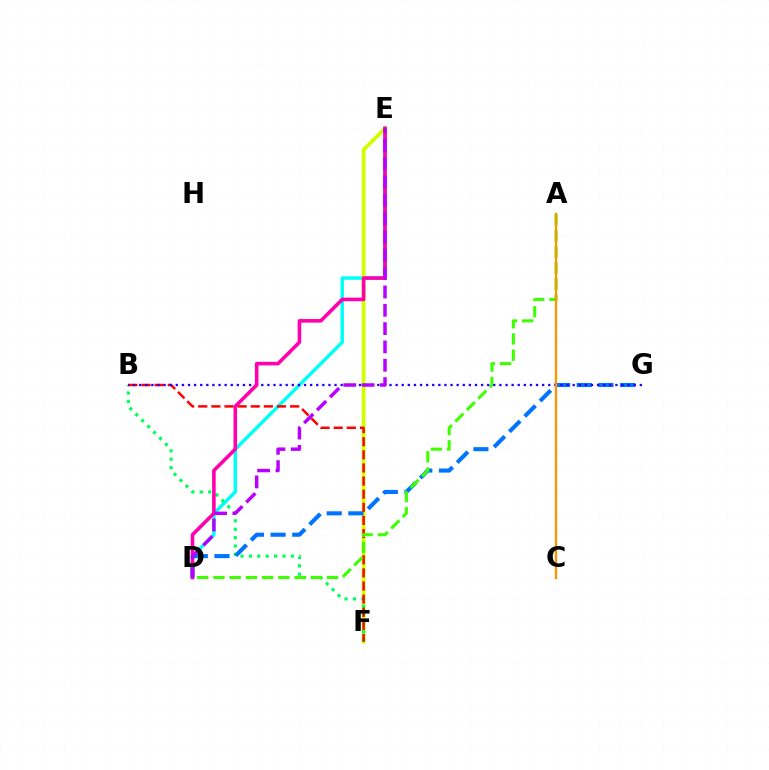{('D', 'E'): [{'color': '#00fff6', 'line_style': 'solid', 'thickness': 2.5}, {'color': '#ff00ac', 'line_style': 'solid', 'thickness': 2.58}, {'color': '#b900ff', 'line_style': 'dashed', 'thickness': 2.49}], ('E', 'F'): [{'color': '#d1ff00', 'line_style': 'solid', 'thickness': 2.72}], ('B', 'F'): [{'color': '#00ff5c', 'line_style': 'dotted', 'thickness': 2.28}, {'color': '#ff0000', 'line_style': 'dashed', 'thickness': 1.78}], ('D', 'G'): [{'color': '#0074ff', 'line_style': 'dashed', 'thickness': 2.94}], ('A', 'D'): [{'color': '#3dff00', 'line_style': 'dashed', 'thickness': 2.2}], ('B', 'G'): [{'color': '#2500ff', 'line_style': 'dotted', 'thickness': 1.66}], ('A', 'C'): [{'color': '#ff9400', 'line_style': 'solid', 'thickness': 1.67}]}